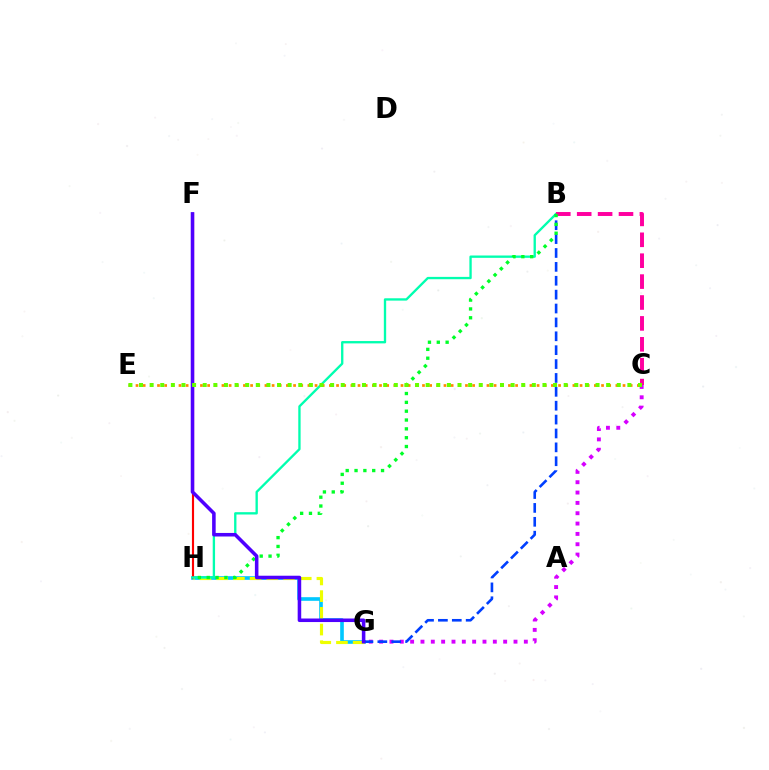{('G', 'H'): [{'color': '#00c7ff', 'line_style': 'solid', 'thickness': 2.62}, {'color': '#eeff00', 'line_style': 'dashed', 'thickness': 2.27}], ('F', 'H'): [{'color': '#ff0000', 'line_style': 'solid', 'thickness': 1.54}], ('C', 'G'): [{'color': '#d600ff', 'line_style': 'dotted', 'thickness': 2.81}], ('C', 'E'): [{'color': '#ff8800', 'line_style': 'dotted', 'thickness': 1.95}, {'color': '#66ff00', 'line_style': 'dotted', 'thickness': 2.88}], ('B', 'H'): [{'color': '#00ffaf', 'line_style': 'solid', 'thickness': 1.68}, {'color': '#00ff27', 'line_style': 'dotted', 'thickness': 2.4}], ('B', 'G'): [{'color': '#003fff', 'line_style': 'dashed', 'thickness': 1.89}], ('B', 'C'): [{'color': '#ff00a0', 'line_style': 'dashed', 'thickness': 2.84}], ('F', 'G'): [{'color': '#4f00ff', 'line_style': 'solid', 'thickness': 2.55}]}